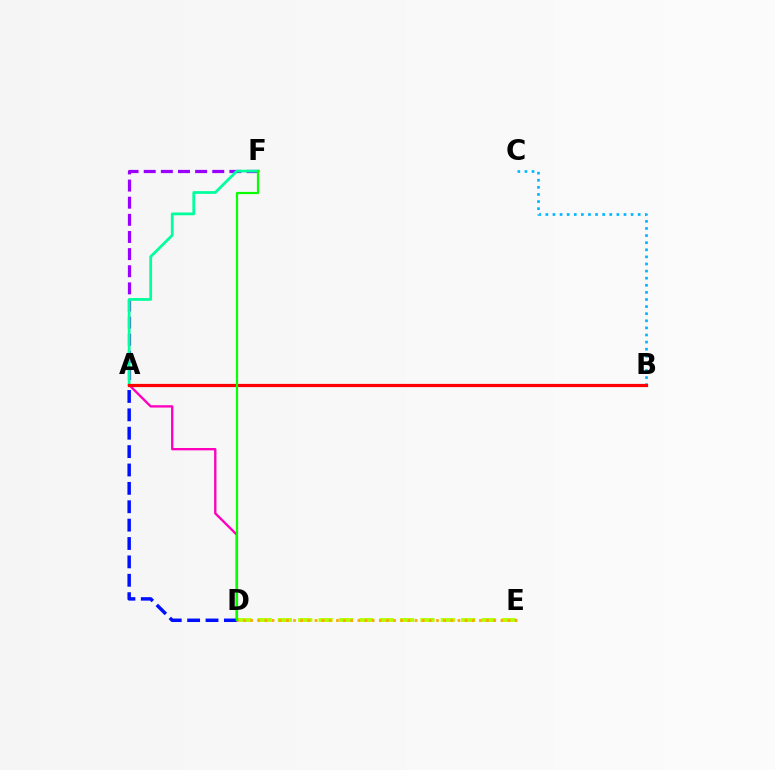{('D', 'E'): [{'color': '#b3ff00', 'line_style': 'dashed', 'thickness': 2.77}, {'color': '#ffa500', 'line_style': 'dotted', 'thickness': 1.94}], ('A', 'D'): [{'color': '#0010ff', 'line_style': 'dashed', 'thickness': 2.5}, {'color': '#ff00bd', 'line_style': 'solid', 'thickness': 1.69}], ('A', 'F'): [{'color': '#9b00ff', 'line_style': 'dashed', 'thickness': 2.33}, {'color': '#00ff9d', 'line_style': 'solid', 'thickness': 1.99}], ('B', 'C'): [{'color': '#00b5ff', 'line_style': 'dotted', 'thickness': 1.93}], ('A', 'B'): [{'color': '#ff0000', 'line_style': 'solid', 'thickness': 2.31}], ('D', 'F'): [{'color': '#08ff00', 'line_style': 'solid', 'thickness': 1.58}]}